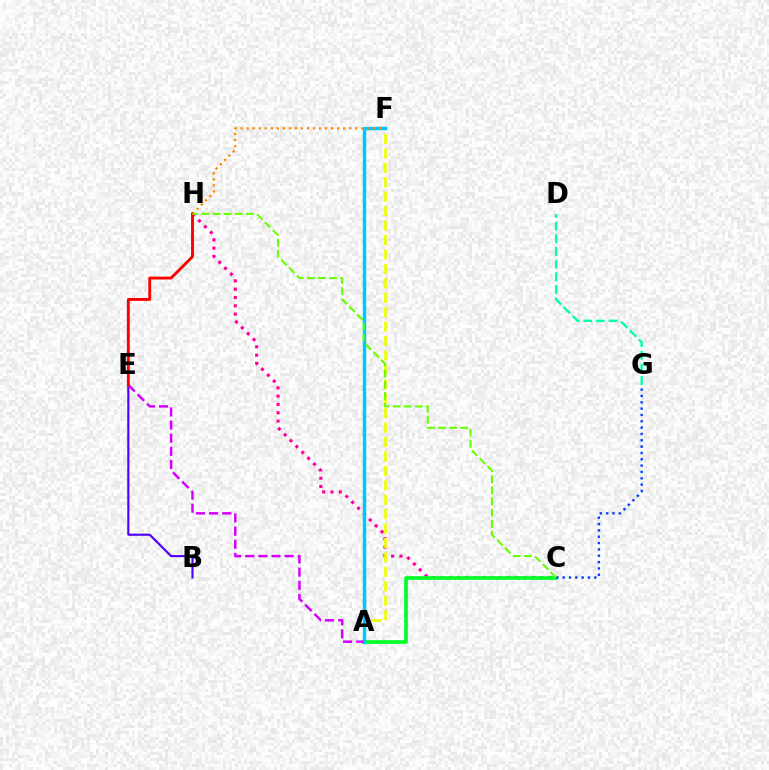{('C', 'H'): [{'color': '#ff00a0', 'line_style': 'dotted', 'thickness': 2.26}, {'color': '#66ff00', 'line_style': 'dashed', 'thickness': 1.51}], ('A', 'C'): [{'color': '#00ff27', 'line_style': 'solid', 'thickness': 2.65}], ('D', 'G'): [{'color': '#00ffaf', 'line_style': 'dashed', 'thickness': 1.72}], ('A', 'F'): [{'color': '#eeff00', 'line_style': 'dashed', 'thickness': 1.96}, {'color': '#00c7ff', 'line_style': 'solid', 'thickness': 2.5}], ('B', 'E'): [{'color': '#4f00ff', 'line_style': 'solid', 'thickness': 1.55}], ('C', 'G'): [{'color': '#003fff', 'line_style': 'dotted', 'thickness': 1.72}], ('F', 'H'): [{'color': '#ff8800', 'line_style': 'dotted', 'thickness': 1.64}], ('A', 'E'): [{'color': '#d600ff', 'line_style': 'dashed', 'thickness': 1.79}], ('E', 'H'): [{'color': '#ff0000', 'line_style': 'solid', 'thickness': 2.08}]}